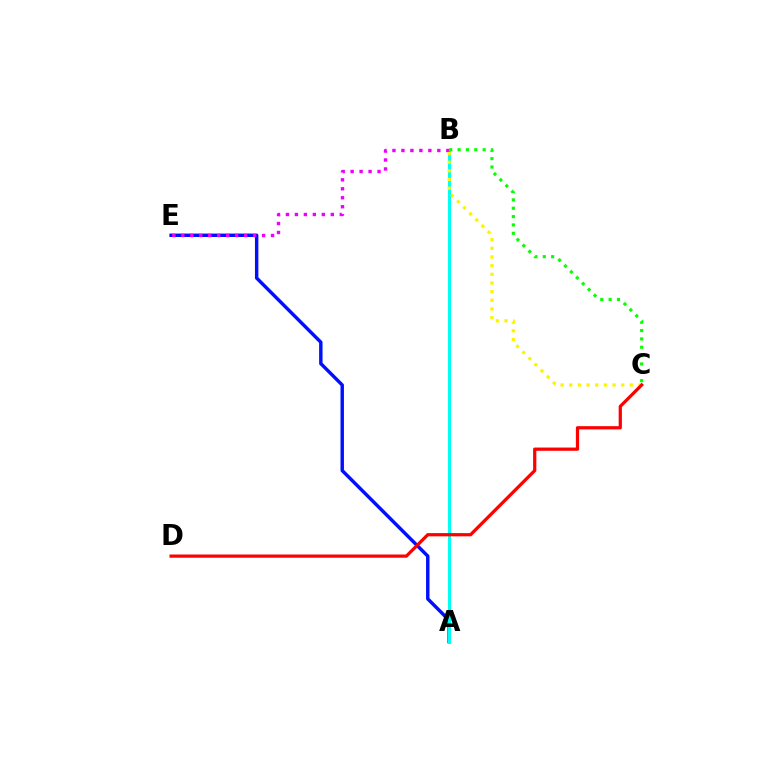{('A', 'E'): [{'color': '#0010ff', 'line_style': 'solid', 'thickness': 2.47}], ('A', 'B'): [{'color': '#00fff6', 'line_style': 'solid', 'thickness': 2.14}], ('B', 'E'): [{'color': '#ee00ff', 'line_style': 'dotted', 'thickness': 2.44}], ('B', 'C'): [{'color': '#fcf500', 'line_style': 'dotted', 'thickness': 2.35}, {'color': '#08ff00', 'line_style': 'dotted', 'thickness': 2.27}], ('C', 'D'): [{'color': '#ff0000', 'line_style': 'solid', 'thickness': 2.33}]}